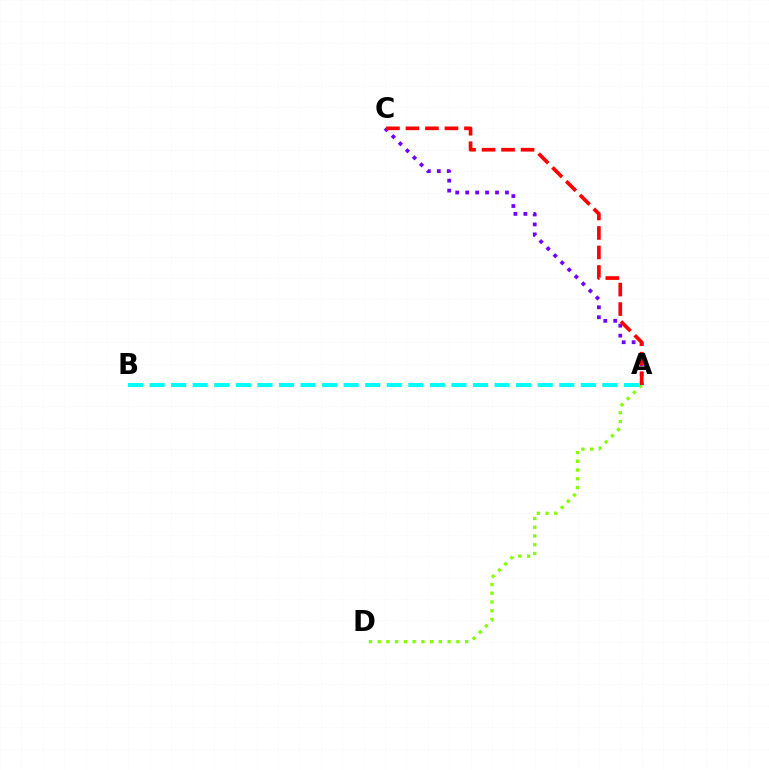{('A', 'C'): [{'color': '#7200ff', 'line_style': 'dotted', 'thickness': 2.7}, {'color': '#ff0000', 'line_style': 'dashed', 'thickness': 2.65}], ('A', 'D'): [{'color': '#84ff00', 'line_style': 'dotted', 'thickness': 2.38}], ('A', 'B'): [{'color': '#00fff6', 'line_style': 'dashed', 'thickness': 2.93}]}